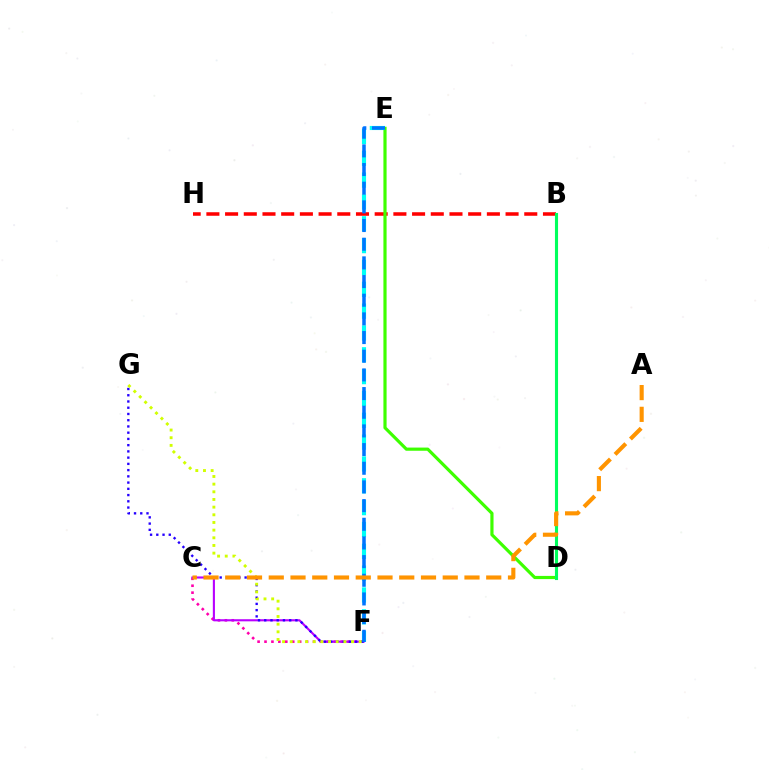{('B', 'H'): [{'color': '#ff0000', 'line_style': 'dashed', 'thickness': 2.54}], ('C', 'F'): [{'color': '#ff00ac', 'line_style': 'dotted', 'thickness': 1.88}, {'color': '#b900ff', 'line_style': 'solid', 'thickness': 1.52}], ('D', 'E'): [{'color': '#3dff00', 'line_style': 'solid', 'thickness': 2.29}], ('E', 'F'): [{'color': '#00fff6', 'line_style': 'dashed', 'thickness': 2.97}, {'color': '#0074ff', 'line_style': 'dashed', 'thickness': 2.54}], ('F', 'G'): [{'color': '#2500ff', 'line_style': 'dotted', 'thickness': 1.69}, {'color': '#d1ff00', 'line_style': 'dotted', 'thickness': 2.08}], ('B', 'D'): [{'color': '#00ff5c', 'line_style': 'solid', 'thickness': 2.24}], ('A', 'C'): [{'color': '#ff9400', 'line_style': 'dashed', 'thickness': 2.95}]}